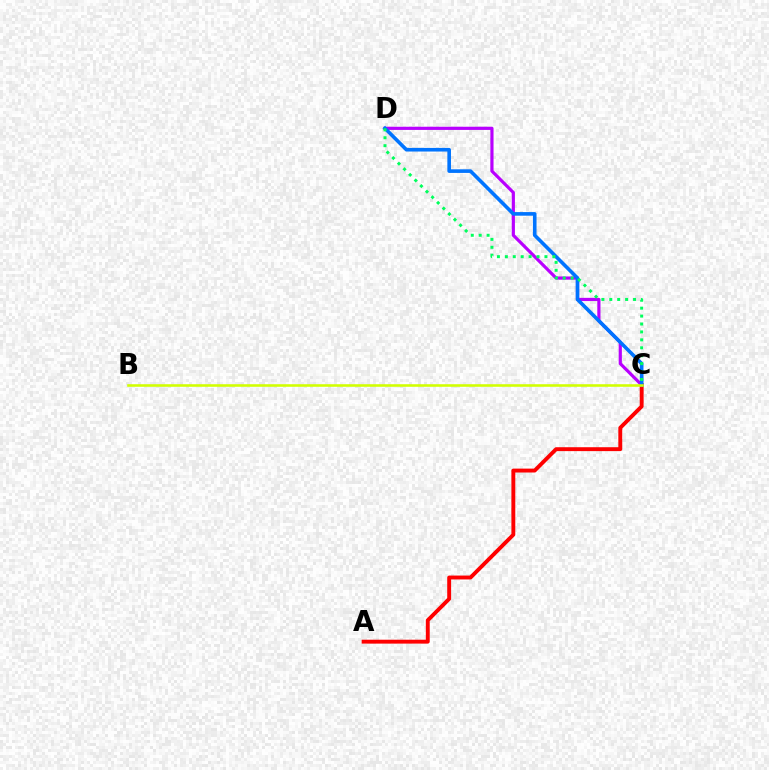{('A', 'C'): [{'color': '#ff0000', 'line_style': 'solid', 'thickness': 2.8}], ('C', 'D'): [{'color': '#b900ff', 'line_style': 'solid', 'thickness': 2.29}, {'color': '#0074ff', 'line_style': 'solid', 'thickness': 2.6}, {'color': '#00ff5c', 'line_style': 'dotted', 'thickness': 2.15}], ('B', 'C'): [{'color': '#d1ff00', 'line_style': 'solid', 'thickness': 1.85}]}